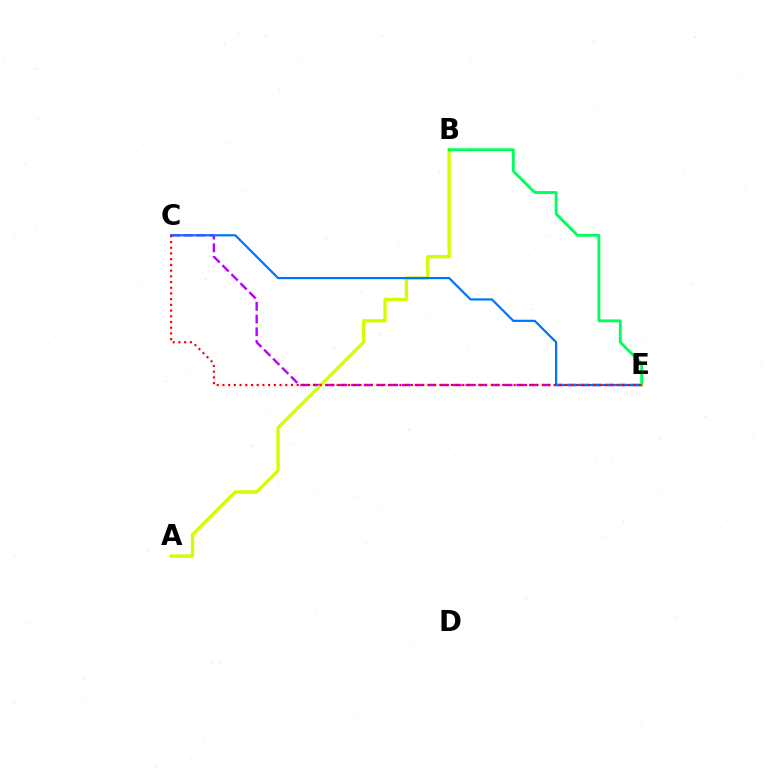{('C', 'E'): [{'color': '#b900ff', 'line_style': 'dashed', 'thickness': 1.73}, {'color': '#0074ff', 'line_style': 'solid', 'thickness': 1.59}, {'color': '#ff0000', 'line_style': 'dotted', 'thickness': 1.55}], ('A', 'B'): [{'color': '#d1ff00', 'line_style': 'solid', 'thickness': 2.4}], ('B', 'E'): [{'color': '#00ff5c', 'line_style': 'solid', 'thickness': 2.05}]}